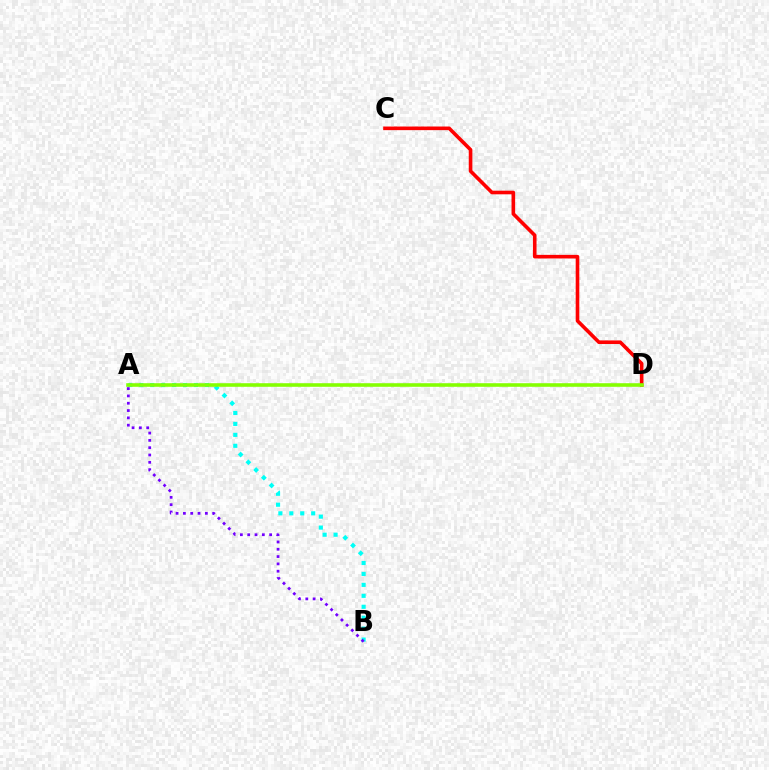{('C', 'D'): [{'color': '#ff0000', 'line_style': 'solid', 'thickness': 2.6}], ('A', 'B'): [{'color': '#00fff6', 'line_style': 'dotted', 'thickness': 2.97}, {'color': '#7200ff', 'line_style': 'dotted', 'thickness': 1.99}], ('A', 'D'): [{'color': '#84ff00', 'line_style': 'solid', 'thickness': 2.58}]}